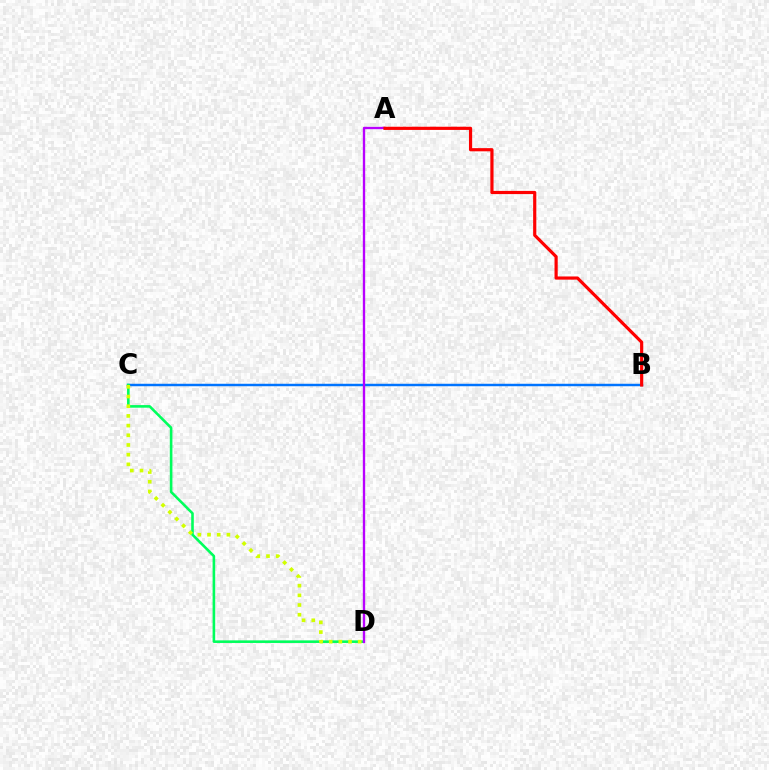{('B', 'C'): [{'color': '#0074ff', 'line_style': 'solid', 'thickness': 1.77}], ('C', 'D'): [{'color': '#00ff5c', 'line_style': 'solid', 'thickness': 1.87}, {'color': '#d1ff00', 'line_style': 'dotted', 'thickness': 2.63}], ('A', 'D'): [{'color': '#b900ff', 'line_style': 'solid', 'thickness': 1.69}], ('A', 'B'): [{'color': '#ff0000', 'line_style': 'solid', 'thickness': 2.29}]}